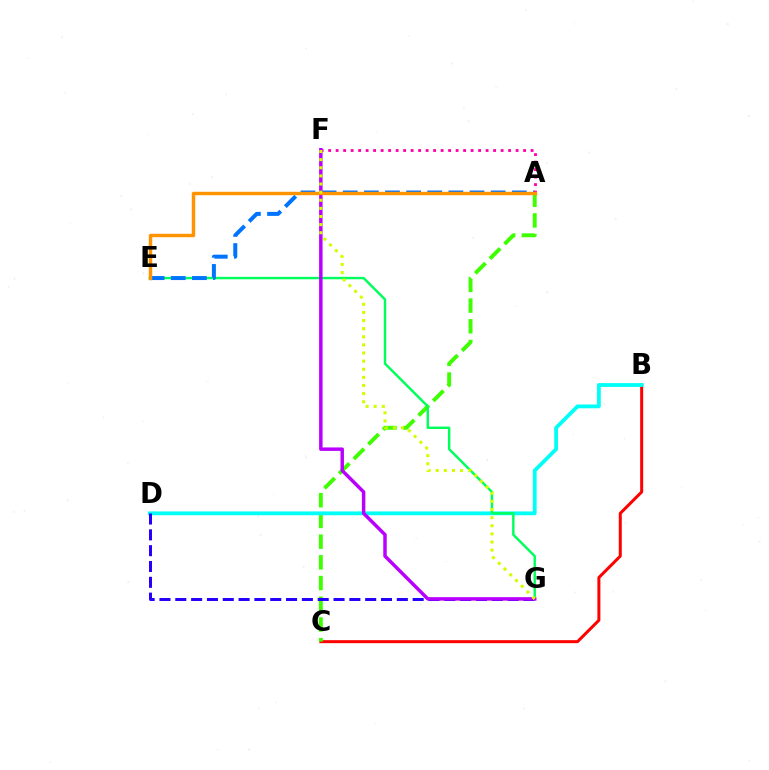{('B', 'C'): [{'color': '#ff0000', 'line_style': 'solid', 'thickness': 2.16}], ('A', 'C'): [{'color': '#3dff00', 'line_style': 'dashed', 'thickness': 2.81}], ('B', 'D'): [{'color': '#00fff6', 'line_style': 'solid', 'thickness': 2.73}], ('E', 'G'): [{'color': '#00ff5c', 'line_style': 'solid', 'thickness': 1.75}], ('D', 'G'): [{'color': '#2500ff', 'line_style': 'dashed', 'thickness': 2.15}], ('A', 'E'): [{'color': '#0074ff', 'line_style': 'dashed', 'thickness': 2.87}, {'color': '#ff9400', 'line_style': 'solid', 'thickness': 2.48}], ('A', 'F'): [{'color': '#ff00ac', 'line_style': 'dotted', 'thickness': 2.04}], ('F', 'G'): [{'color': '#b900ff', 'line_style': 'solid', 'thickness': 2.49}, {'color': '#d1ff00', 'line_style': 'dotted', 'thickness': 2.21}]}